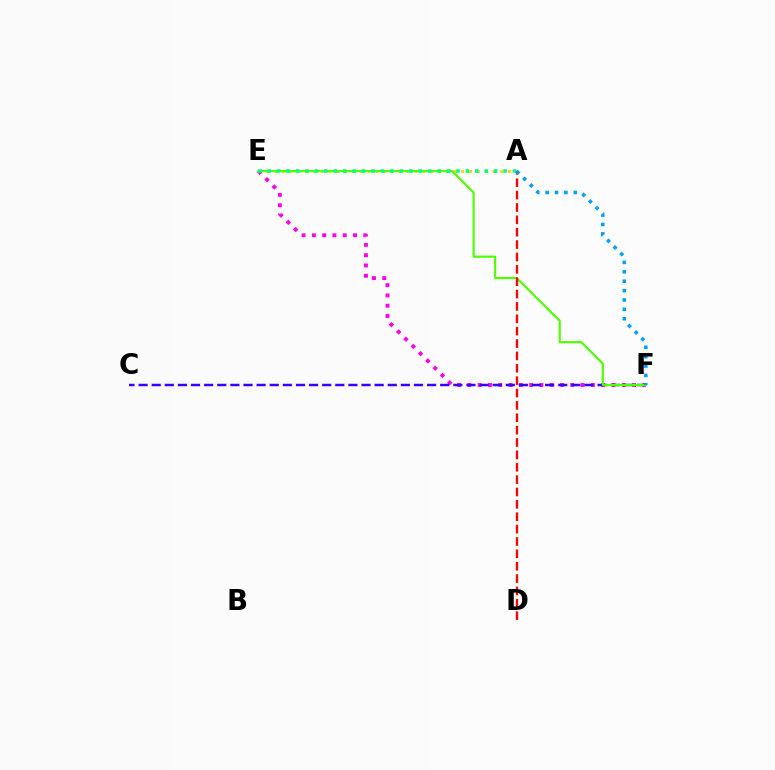{('A', 'E'): [{'color': '#ffd500', 'line_style': 'dotted', 'thickness': 2.12}, {'color': '#00ff86', 'line_style': 'dotted', 'thickness': 2.56}], ('E', 'F'): [{'color': '#ff00ed', 'line_style': 'dotted', 'thickness': 2.8}, {'color': '#4fff00', 'line_style': 'solid', 'thickness': 1.55}], ('C', 'F'): [{'color': '#3700ff', 'line_style': 'dashed', 'thickness': 1.78}], ('A', 'D'): [{'color': '#ff0000', 'line_style': 'dashed', 'thickness': 1.68}], ('A', 'F'): [{'color': '#009eff', 'line_style': 'dotted', 'thickness': 2.55}]}